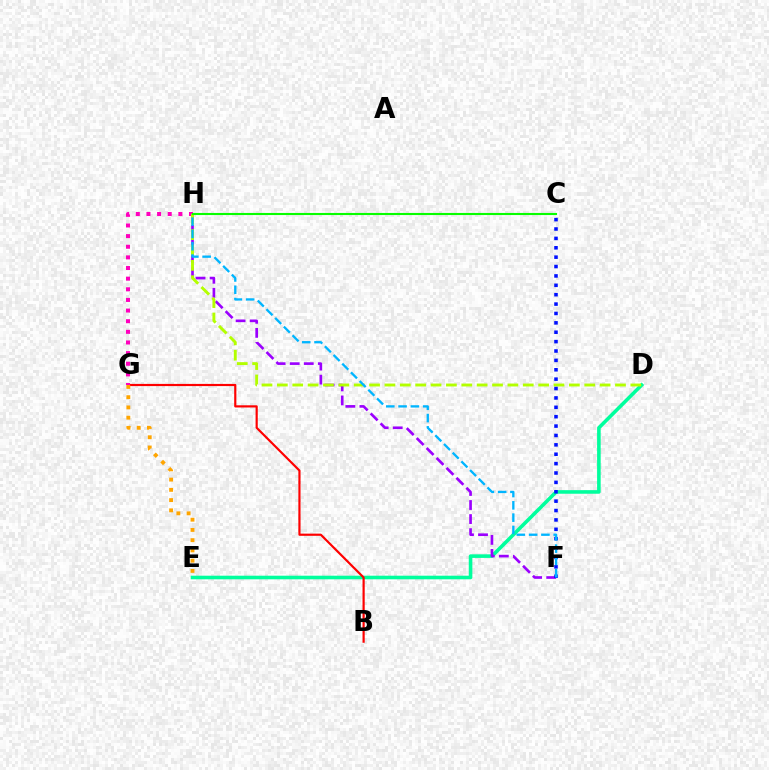{('D', 'E'): [{'color': '#00ff9d', 'line_style': 'solid', 'thickness': 2.58}], ('B', 'G'): [{'color': '#ff0000', 'line_style': 'solid', 'thickness': 1.57}], ('G', 'H'): [{'color': '#ff00bd', 'line_style': 'dotted', 'thickness': 2.89}], ('F', 'H'): [{'color': '#9b00ff', 'line_style': 'dashed', 'thickness': 1.91}, {'color': '#00b5ff', 'line_style': 'dashed', 'thickness': 1.67}], ('D', 'H'): [{'color': '#b3ff00', 'line_style': 'dashed', 'thickness': 2.09}], ('C', 'H'): [{'color': '#08ff00', 'line_style': 'solid', 'thickness': 1.52}], ('C', 'F'): [{'color': '#0010ff', 'line_style': 'dotted', 'thickness': 2.55}], ('E', 'G'): [{'color': '#ffa500', 'line_style': 'dotted', 'thickness': 2.78}]}